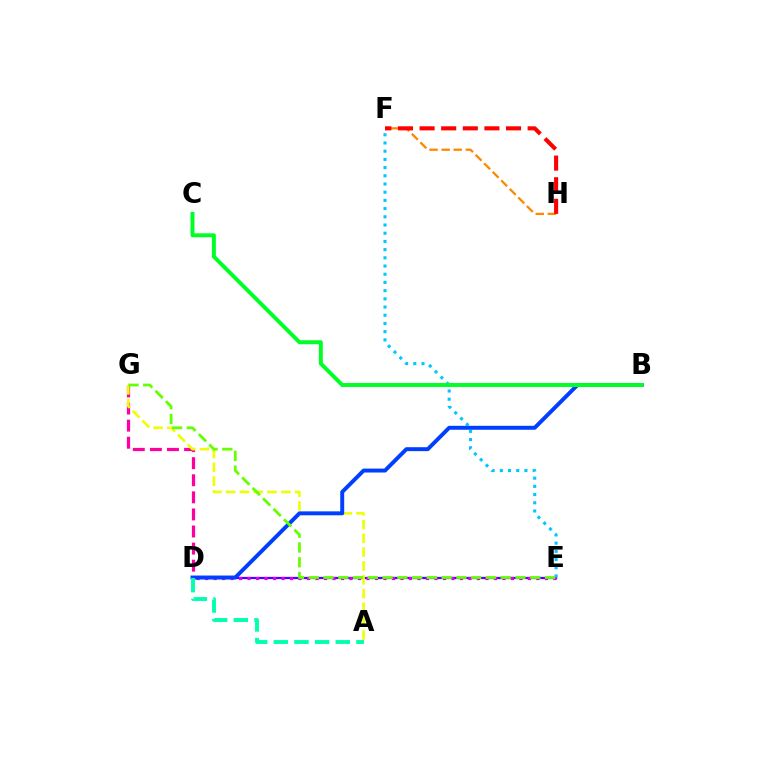{('D', 'E'): [{'color': '#4f00ff', 'line_style': 'solid', 'thickness': 1.62}, {'color': '#d600ff', 'line_style': 'dotted', 'thickness': 2.31}], ('E', 'F'): [{'color': '#00c7ff', 'line_style': 'dotted', 'thickness': 2.23}], ('D', 'G'): [{'color': '#ff00a0', 'line_style': 'dashed', 'thickness': 2.32}], ('F', 'H'): [{'color': '#ff8800', 'line_style': 'dashed', 'thickness': 1.64}, {'color': '#ff0000', 'line_style': 'dashed', 'thickness': 2.94}], ('A', 'G'): [{'color': '#eeff00', 'line_style': 'dashed', 'thickness': 1.87}], ('B', 'D'): [{'color': '#003fff', 'line_style': 'solid', 'thickness': 2.84}], ('A', 'D'): [{'color': '#00ffaf', 'line_style': 'dashed', 'thickness': 2.81}], ('E', 'G'): [{'color': '#66ff00', 'line_style': 'dashed', 'thickness': 2.01}], ('B', 'C'): [{'color': '#00ff27', 'line_style': 'solid', 'thickness': 2.84}]}